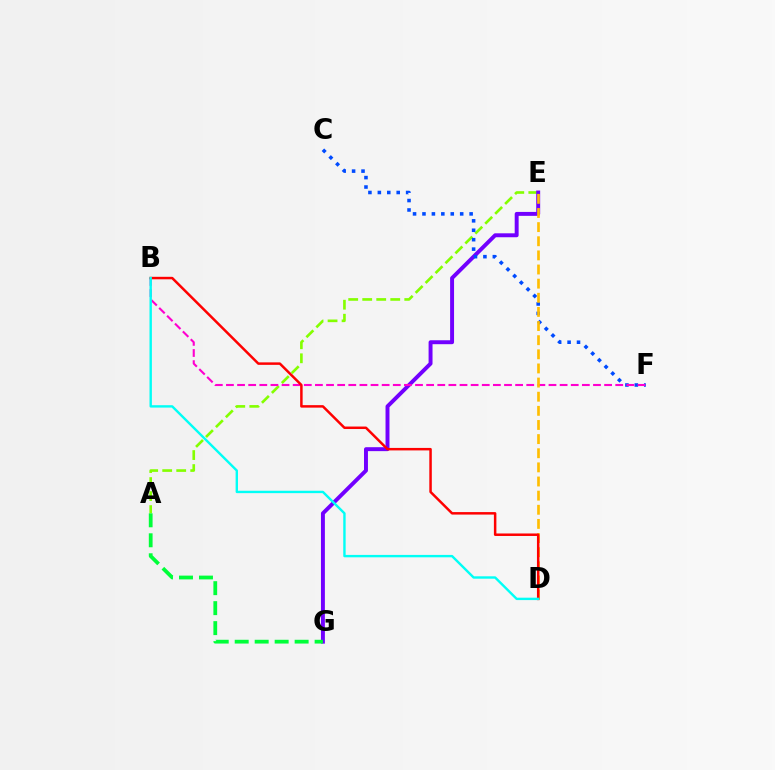{('A', 'E'): [{'color': '#84ff00', 'line_style': 'dashed', 'thickness': 1.9}], ('E', 'G'): [{'color': '#7200ff', 'line_style': 'solid', 'thickness': 2.83}], ('C', 'F'): [{'color': '#004bff', 'line_style': 'dotted', 'thickness': 2.56}], ('B', 'F'): [{'color': '#ff00cf', 'line_style': 'dashed', 'thickness': 1.51}], ('D', 'E'): [{'color': '#ffbd00', 'line_style': 'dashed', 'thickness': 1.92}], ('A', 'G'): [{'color': '#00ff39', 'line_style': 'dashed', 'thickness': 2.71}], ('B', 'D'): [{'color': '#ff0000', 'line_style': 'solid', 'thickness': 1.79}, {'color': '#00fff6', 'line_style': 'solid', 'thickness': 1.72}]}